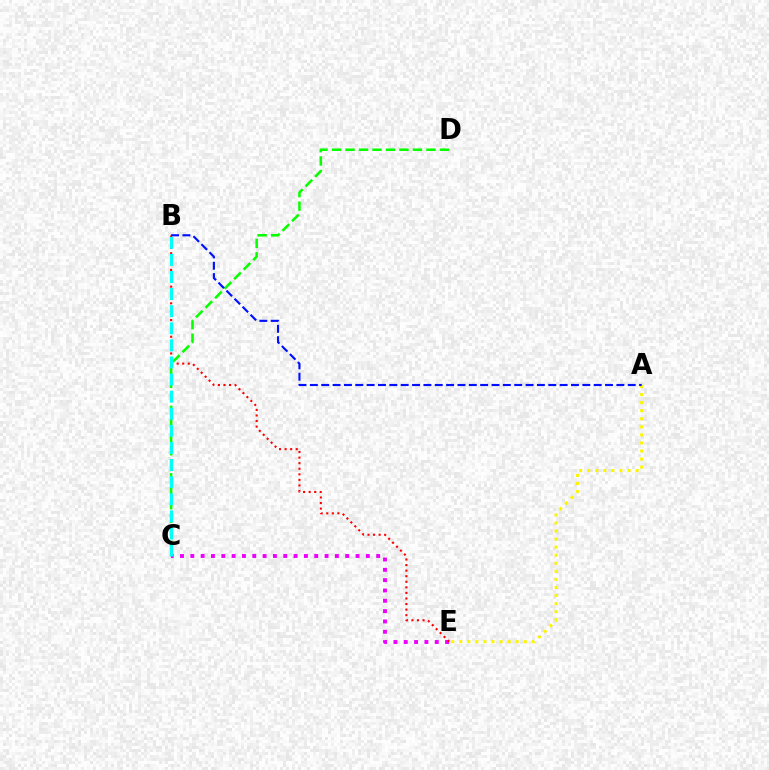{('A', 'E'): [{'color': '#fcf500', 'line_style': 'dotted', 'thickness': 2.19}], ('C', 'D'): [{'color': '#08ff00', 'line_style': 'dashed', 'thickness': 1.83}], ('C', 'E'): [{'color': '#ee00ff', 'line_style': 'dotted', 'thickness': 2.81}], ('B', 'E'): [{'color': '#ff0000', 'line_style': 'dotted', 'thickness': 1.51}], ('B', 'C'): [{'color': '#00fff6', 'line_style': 'dashed', 'thickness': 2.32}], ('A', 'B'): [{'color': '#0010ff', 'line_style': 'dashed', 'thickness': 1.54}]}